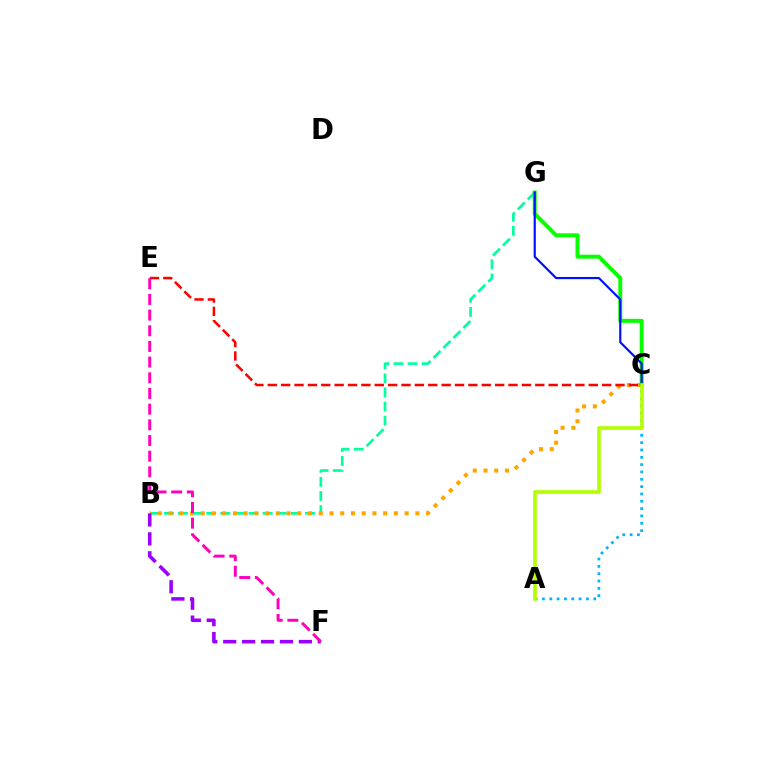{('A', 'C'): [{'color': '#00b5ff', 'line_style': 'dotted', 'thickness': 1.99}, {'color': '#b3ff00', 'line_style': 'solid', 'thickness': 2.62}], ('B', 'G'): [{'color': '#00ff9d', 'line_style': 'dashed', 'thickness': 1.92}], ('B', 'C'): [{'color': '#ffa500', 'line_style': 'dotted', 'thickness': 2.92}], ('C', 'G'): [{'color': '#08ff00', 'line_style': 'solid', 'thickness': 2.85}, {'color': '#0010ff', 'line_style': 'solid', 'thickness': 1.56}], ('B', 'F'): [{'color': '#9b00ff', 'line_style': 'dashed', 'thickness': 2.57}], ('C', 'E'): [{'color': '#ff0000', 'line_style': 'dashed', 'thickness': 1.82}], ('E', 'F'): [{'color': '#ff00bd', 'line_style': 'dashed', 'thickness': 2.13}]}